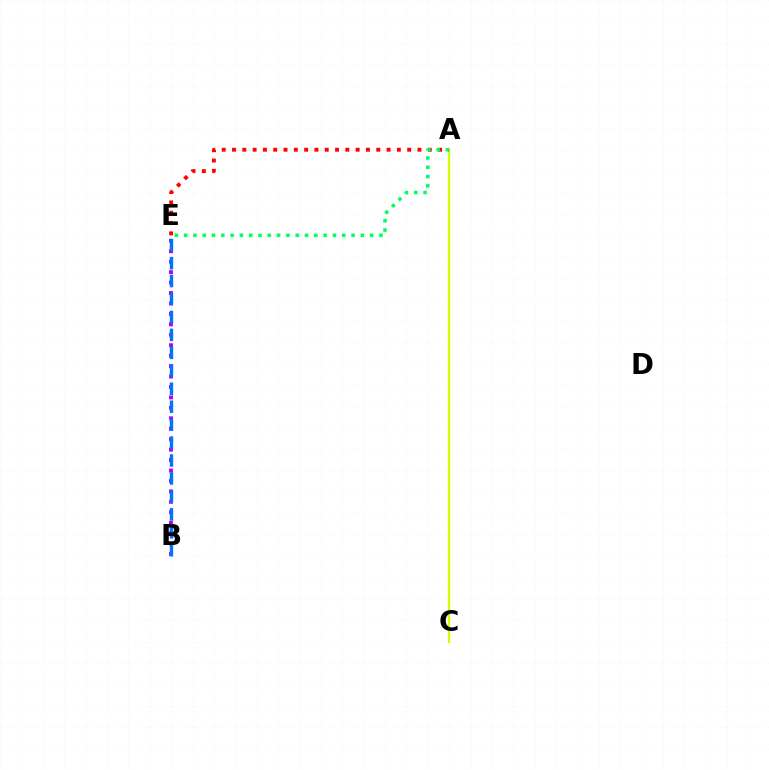{('B', 'E'): [{'color': '#b900ff', 'line_style': 'dotted', 'thickness': 2.84}, {'color': '#0074ff', 'line_style': 'dashed', 'thickness': 2.44}], ('A', 'C'): [{'color': '#d1ff00', 'line_style': 'solid', 'thickness': 1.65}], ('A', 'E'): [{'color': '#ff0000', 'line_style': 'dotted', 'thickness': 2.8}, {'color': '#00ff5c', 'line_style': 'dotted', 'thickness': 2.53}]}